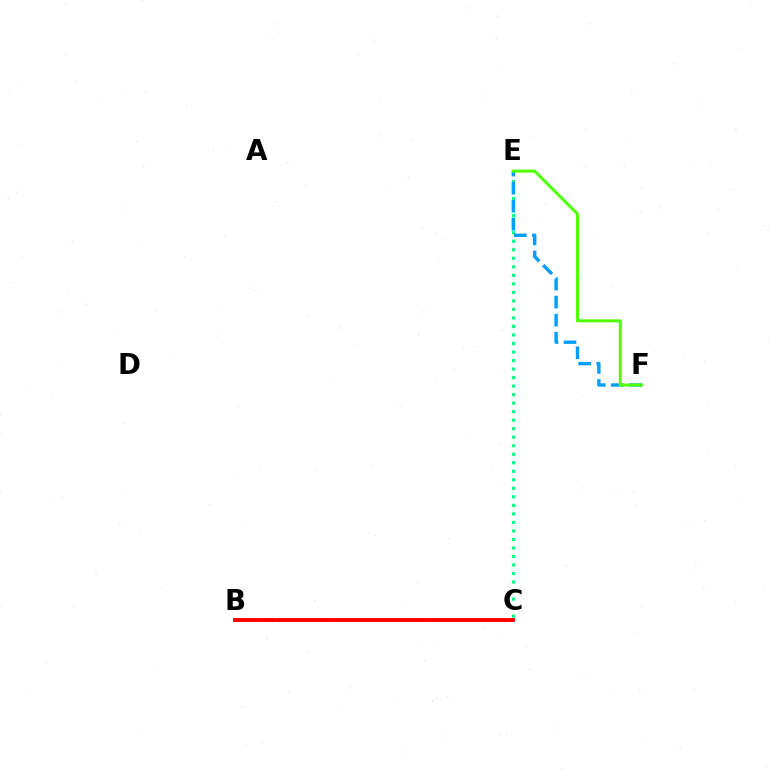{('C', 'E'): [{'color': '#00ff86', 'line_style': 'dotted', 'thickness': 2.31}], ('E', 'F'): [{'color': '#009eff', 'line_style': 'dashed', 'thickness': 2.45}, {'color': '#4fff00', 'line_style': 'solid', 'thickness': 2.15}], ('B', 'C'): [{'color': '#ff00ed', 'line_style': 'dotted', 'thickness': 1.62}, {'color': '#3700ff', 'line_style': 'dotted', 'thickness': 1.86}, {'color': '#ffd500', 'line_style': 'dotted', 'thickness': 1.73}, {'color': '#ff0000', 'line_style': 'solid', 'thickness': 2.81}]}